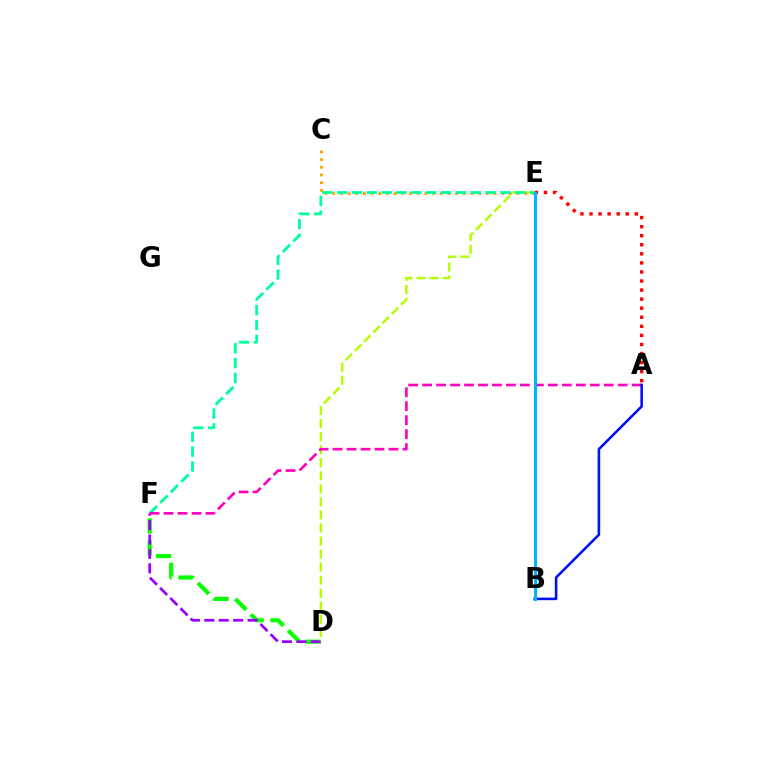{('D', 'F'): [{'color': '#08ff00', 'line_style': 'dashed', 'thickness': 2.98}, {'color': '#9b00ff', 'line_style': 'dashed', 'thickness': 1.96}], ('A', 'E'): [{'color': '#ff0000', 'line_style': 'dotted', 'thickness': 2.46}], ('D', 'E'): [{'color': '#b3ff00', 'line_style': 'dashed', 'thickness': 1.77}], ('C', 'E'): [{'color': '#ffa500', 'line_style': 'dotted', 'thickness': 2.09}], ('E', 'F'): [{'color': '#00ff9d', 'line_style': 'dashed', 'thickness': 2.02}], ('A', 'F'): [{'color': '#ff00bd', 'line_style': 'dashed', 'thickness': 1.9}], ('A', 'B'): [{'color': '#0010ff', 'line_style': 'solid', 'thickness': 1.85}], ('B', 'E'): [{'color': '#00b5ff', 'line_style': 'solid', 'thickness': 2.22}]}